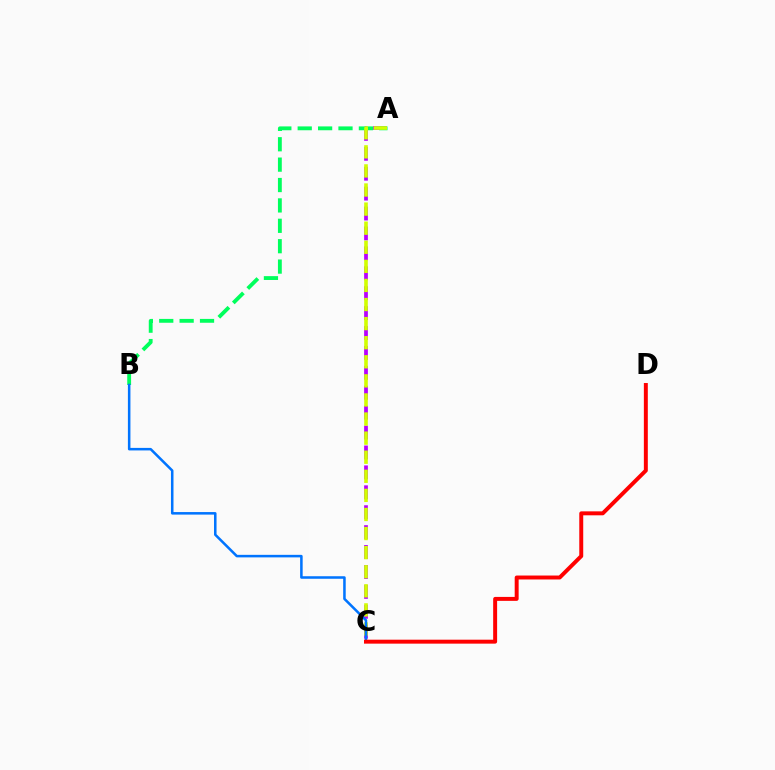{('A', 'C'): [{'color': '#b900ff', 'line_style': 'dashed', 'thickness': 2.71}, {'color': '#d1ff00', 'line_style': 'dashed', 'thickness': 2.59}], ('A', 'B'): [{'color': '#00ff5c', 'line_style': 'dashed', 'thickness': 2.77}], ('B', 'C'): [{'color': '#0074ff', 'line_style': 'solid', 'thickness': 1.82}], ('C', 'D'): [{'color': '#ff0000', 'line_style': 'solid', 'thickness': 2.84}]}